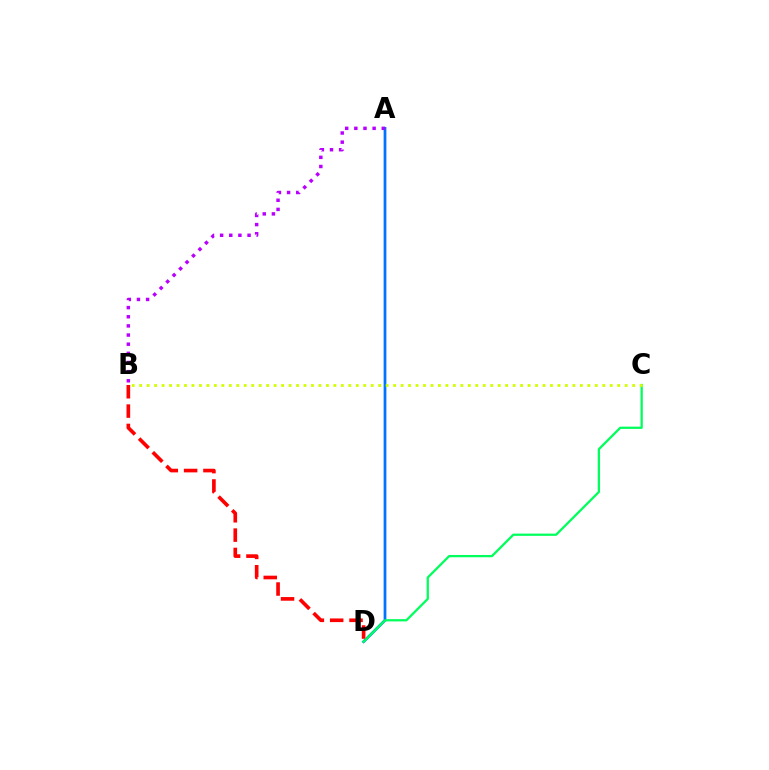{('A', 'D'): [{'color': '#0074ff', 'line_style': 'solid', 'thickness': 1.99}], ('B', 'D'): [{'color': '#ff0000', 'line_style': 'dashed', 'thickness': 2.63}], ('C', 'D'): [{'color': '#00ff5c', 'line_style': 'solid', 'thickness': 1.63}], ('A', 'B'): [{'color': '#b900ff', 'line_style': 'dotted', 'thickness': 2.48}], ('B', 'C'): [{'color': '#d1ff00', 'line_style': 'dotted', 'thickness': 2.03}]}